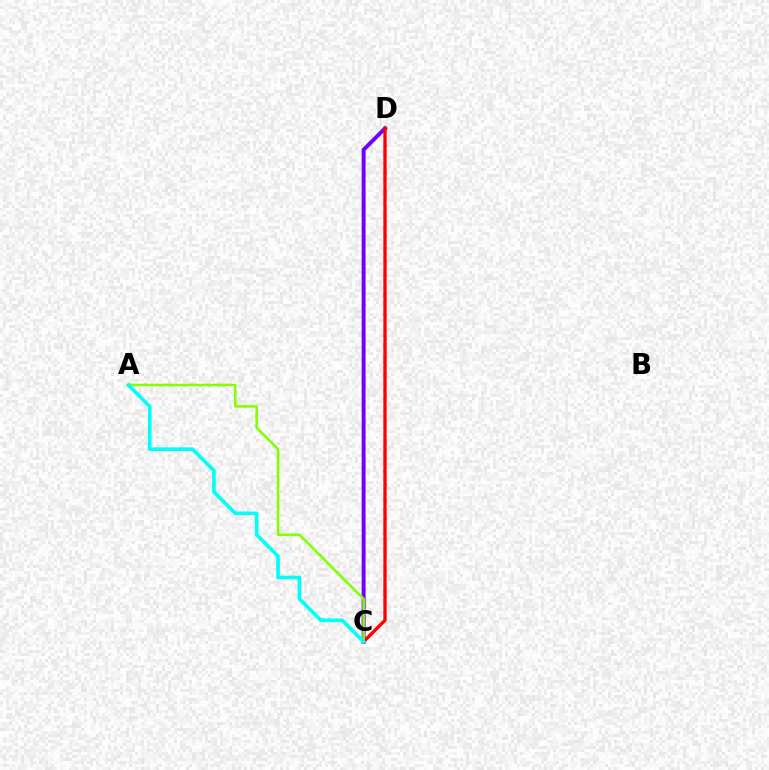{('C', 'D'): [{'color': '#7200ff', 'line_style': 'solid', 'thickness': 2.82}, {'color': '#ff0000', 'line_style': 'solid', 'thickness': 2.41}], ('A', 'C'): [{'color': '#84ff00', 'line_style': 'solid', 'thickness': 1.86}, {'color': '#00fff6', 'line_style': 'solid', 'thickness': 2.61}]}